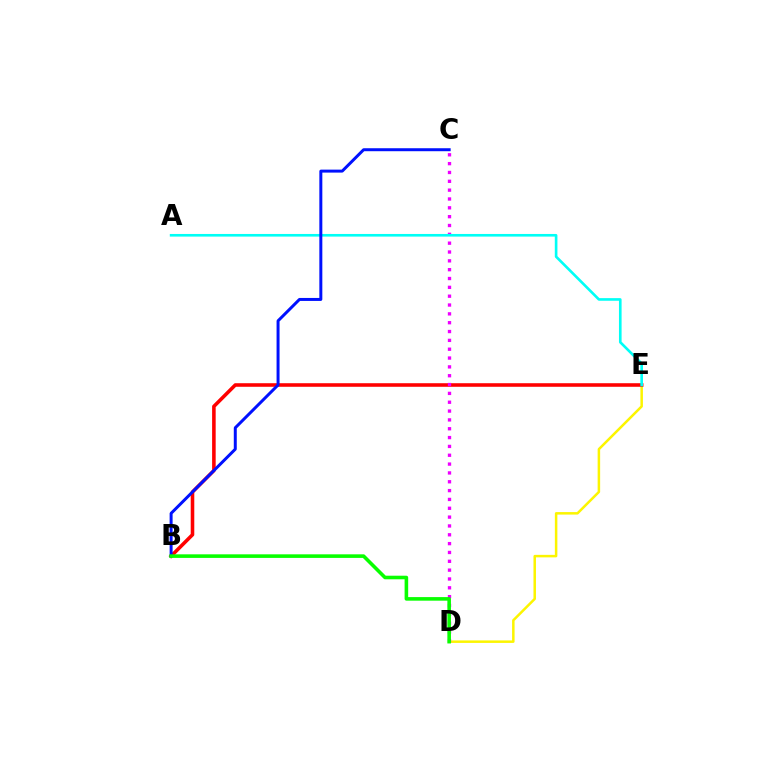{('D', 'E'): [{'color': '#fcf500', 'line_style': 'solid', 'thickness': 1.8}], ('B', 'E'): [{'color': '#ff0000', 'line_style': 'solid', 'thickness': 2.57}], ('C', 'D'): [{'color': '#ee00ff', 'line_style': 'dotted', 'thickness': 2.4}], ('A', 'E'): [{'color': '#00fff6', 'line_style': 'solid', 'thickness': 1.9}], ('B', 'C'): [{'color': '#0010ff', 'line_style': 'solid', 'thickness': 2.15}], ('B', 'D'): [{'color': '#08ff00', 'line_style': 'solid', 'thickness': 2.58}]}